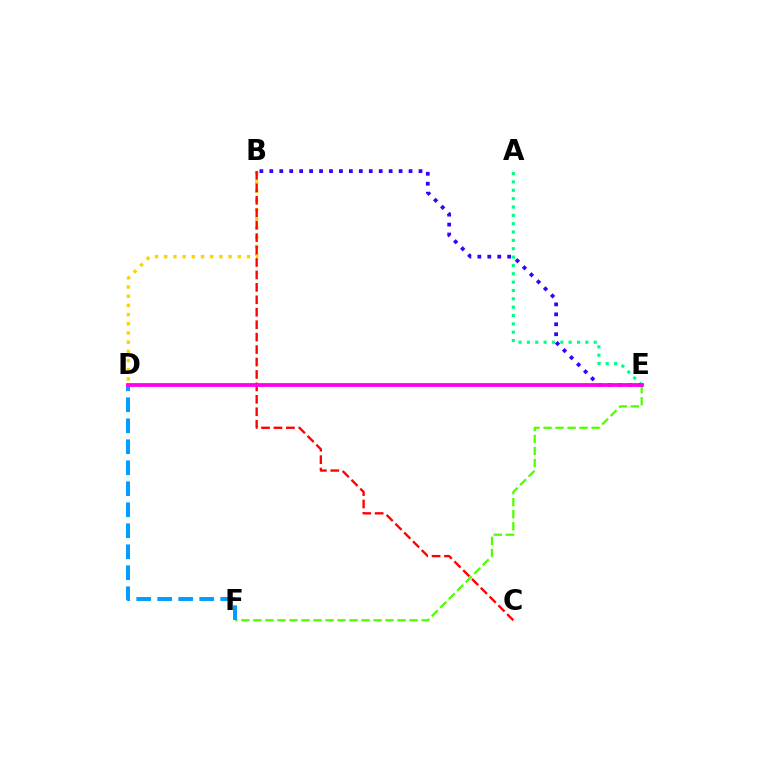{('B', 'D'): [{'color': '#ffd500', 'line_style': 'dotted', 'thickness': 2.5}], ('E', 'F'): [{'color': '#4fff00', 'line_style': 'dashed', 'thickness': 1.63}], ('B', 'C'): [{'color': '#ff0000', 'line_style': 'dashed', 'thickness': 1.69}], ('A', 'E'): [{'color': '#00ff86', 'line_style': 'dotted', 'thickness': 2.27}], ('D', 'F'): [{'color': '#009eff', 'line_style': 'dashed', 'thickness': 2.85}], ('B', 'E'): [{'color': '#3700ff', 'line_style': 'dotted', 'thickness': 2.7}], ('D', 'E'): [{'color': '#ff00ed', 'line_style': 'solid', 'thickness': 2.73}]}